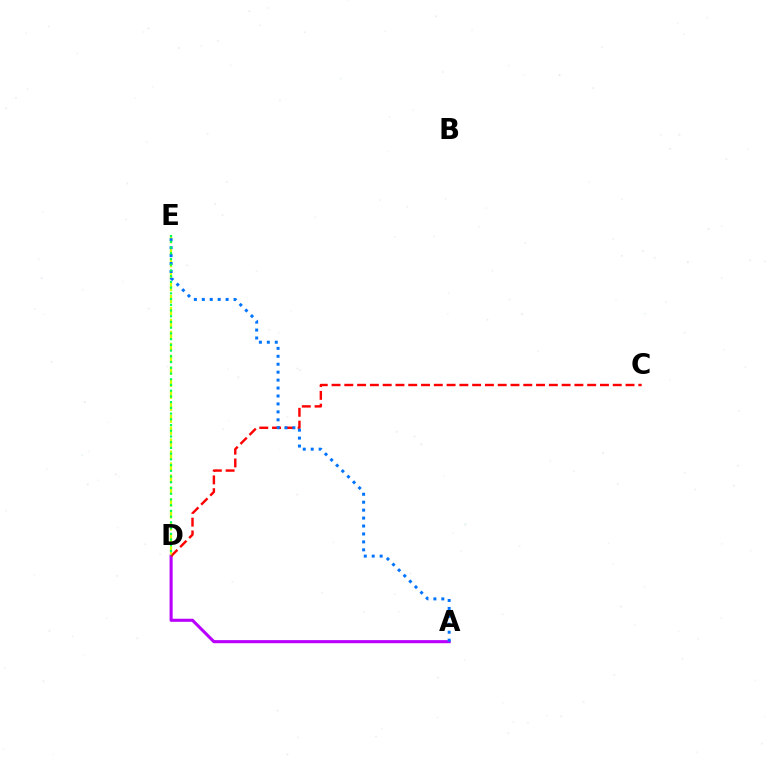{('A', 'D'): [{'color': '#b900ff', 'line_style': 'solid', 'thickness': 2.22}], ('C', 'D'): [{'color': '#ff0000', 'line_style': 'dashed', 'thickness': 1.74}], ('D', 'E'): [{'color': '#d1ff00', 'line_style': 'dashed', 'thickness': 1.63}, {'color': '#00ff5c', 'line_style': 'dotted', 'thickness': 1.56}], ('A', 'E'): [{'color': '#0074ff', 'line_style': 'dotted', 'thickness': 2.16}]}